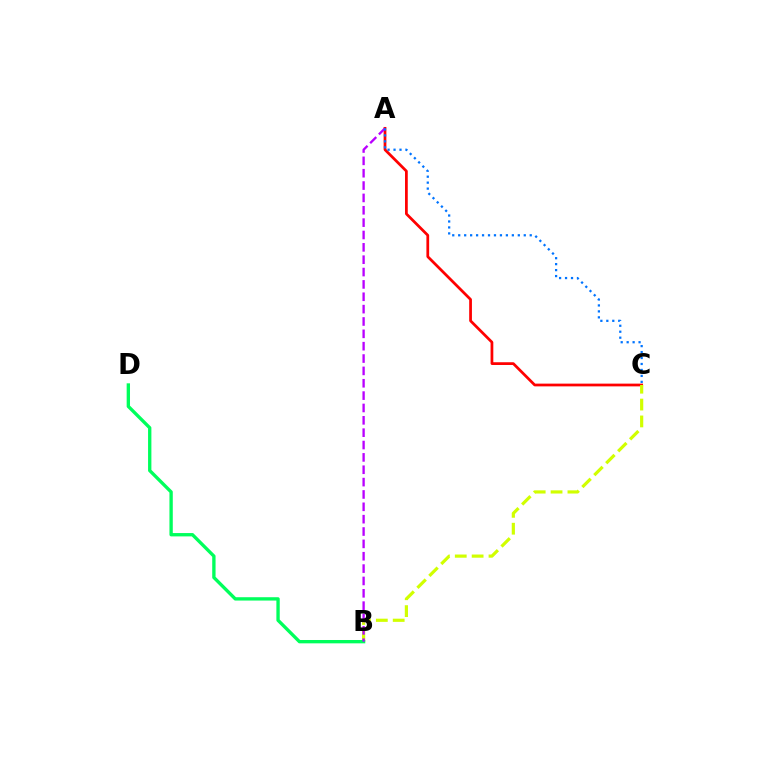{('A', 'C'): [{'color': '#ff0000', 'line_style': 'solid', 'thickness': 1.98}, {'color': '#0074ff', 'line_style': 'dotted', 'thickness': 1.62}], ('B', 'C'): [{'color': '#d1ff00', 'line_style': 'dashed', 'thickness': 2.29}], ('B', 'D'): [{'color': '#00ff5c', 'line_style': 'solid', 'thickness': 2.4}], ('A', 'B'): [{'color': '#b900ff', 'line_style': 'dashed', 'thickness': 1.68}]}